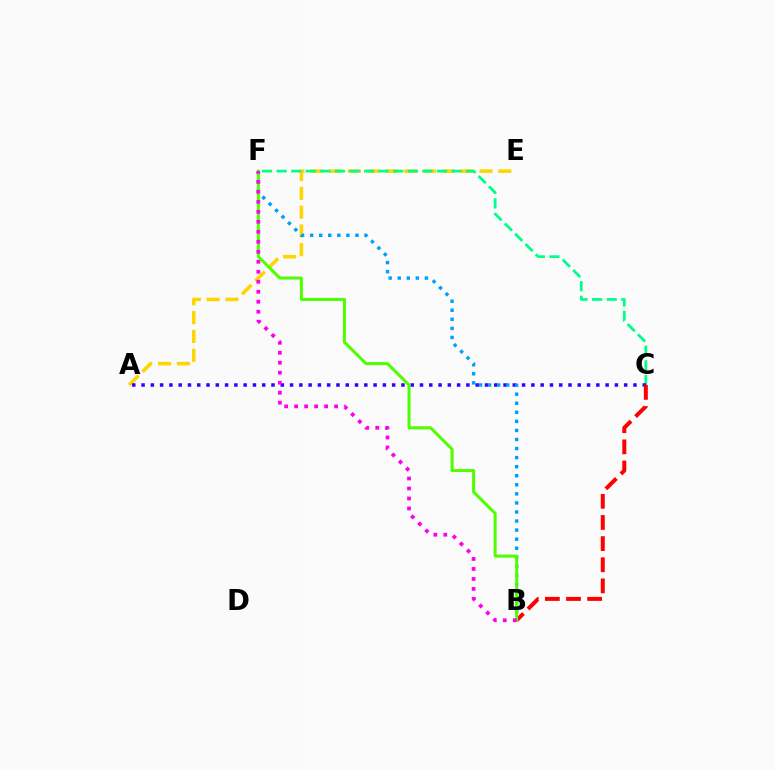{('A', 'E'): [{'color': '#ffd500', 'line_style': 'dashed', 'thickness': 2.55}], ('C', 'F'): [{'color': '#00ff86', 'line_style': 'dashed', 'thickness': 1.98}], ('A', 'C'): [{'color': '#3700ff', 'line_style': 'dotted', 'thickness': 2.52}], ('B', 'C'): [{'color': '#ff0000', 'line_style': 'dashed', 'thickness': 2.87}], ('B', 'F'): [{'color': '#009eff', 'line_style': 'dotted', 'thickness': 2.46}, {'color': '#4fff00', 'line_style': 'solid', 'thickness': 2.18}, {'color': '#ff00ed', 'line_style': 'dotted', 'thickness': 2.71}]}